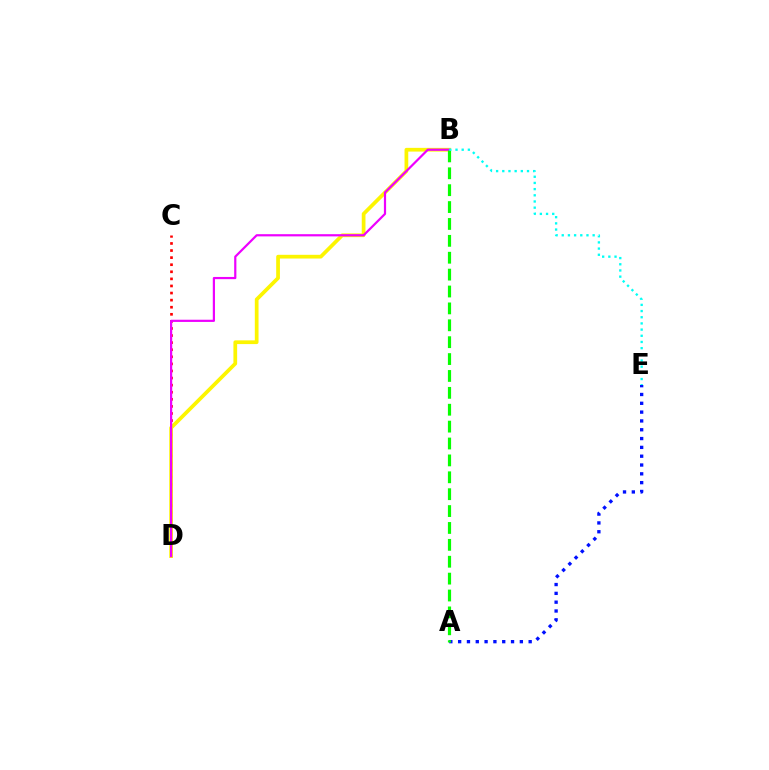{('A', 'E'): [{'color': '#0010ff', 'line_style': 'dotted', 'thickness': 2.4}], ('C', 'D'): [{'color': '#ff0000', 'line_style': 'dotted', 'thickness': 1.92}], ('B', 'D'): [{'color': '#fcf500', 'line_style': 'solid', 'thickness': 2.68}, {'color': '#ee00ff', 'line_style': 'solid', 'thickness': 1.59}], ('A', 'B'): [{'color': '#08ff00', 'line_style': 'dashed', 'thickness': 2.29}], ('B', 'E'): [{'color': '#00fff6', 'line_style': 'dotted', 'thickness': 1.68}]}